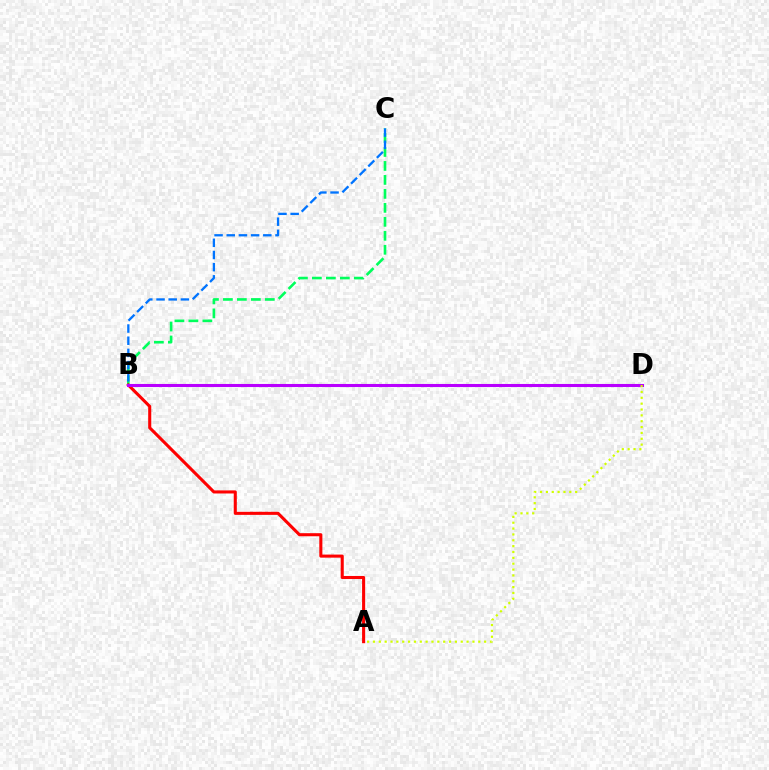{('B', 'C'): [{'color': '#00ff5c', 'line_style': 'dashed', 'thickness': 1.9}, {'color': '#0074ff', 'line_style': 'dashed', 'thickness': 1.66}], ('A', 'B'): [{'color': '#ff0000', 'line_style': 'solid', 'thickness': 2.21}], ('B', 'D'): [{'color': '#b900ff', 'line_style': 'solid', 'thickness': 2.21}], ('A', 'D'): [{'color': '#d1ff00', 'line_style': 'dotted', 'thickness': 1.59}]}